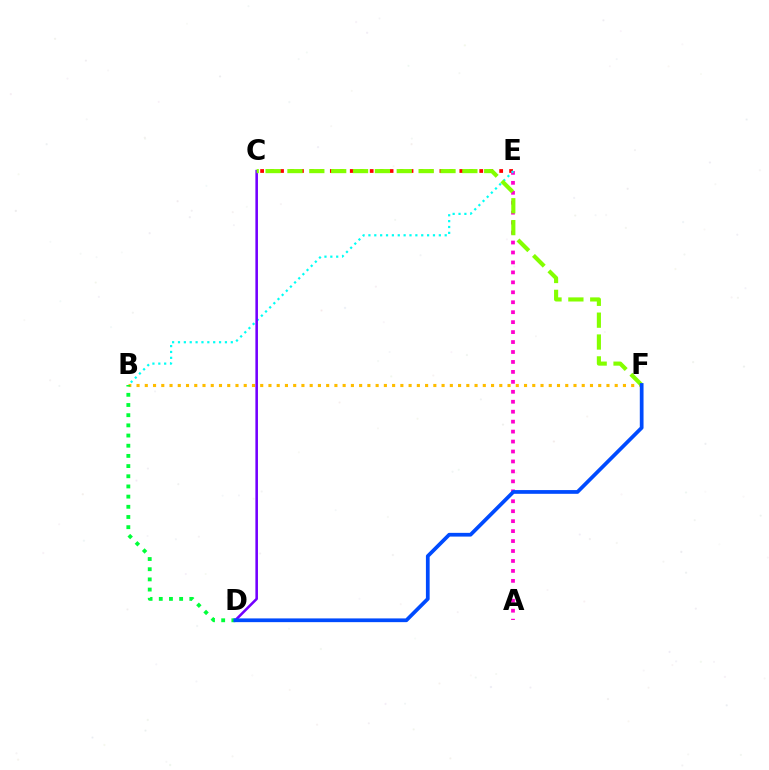{('C', 'E'): [{'color': '#ff0000', 'line_style': 'dotted', 'thickness': 2.71}], ('A', 'E'): [{'color': '#ff00cf', 'line_style': 'dotted', 'thickness': 2.7}], ('B', 'F'): [{'color': '#ffbd00', 'line_style': 'dotted', 'thickness': 2.24}], ('B', 'E'): [{'color': '#00fff6', 'line_style': 'dotted', 'thickness': 1.59}], ('C', 'D'): [{'color': '#7200ff', 'line_style': 'solid', 'thickness': 1.85}], ('B', 'D'): [{'color': '#00ff39', 'line_style': 'dotted', 'thickness': 2.77}], ('C', 'F'): [{'color': '#84ff00', 'line_style': 'dashed', 'thickness': 2.97}], ('D', 'F'): [{'color': '#004bff', 'line_style': 'solid', 'thickness': 2.69}]}